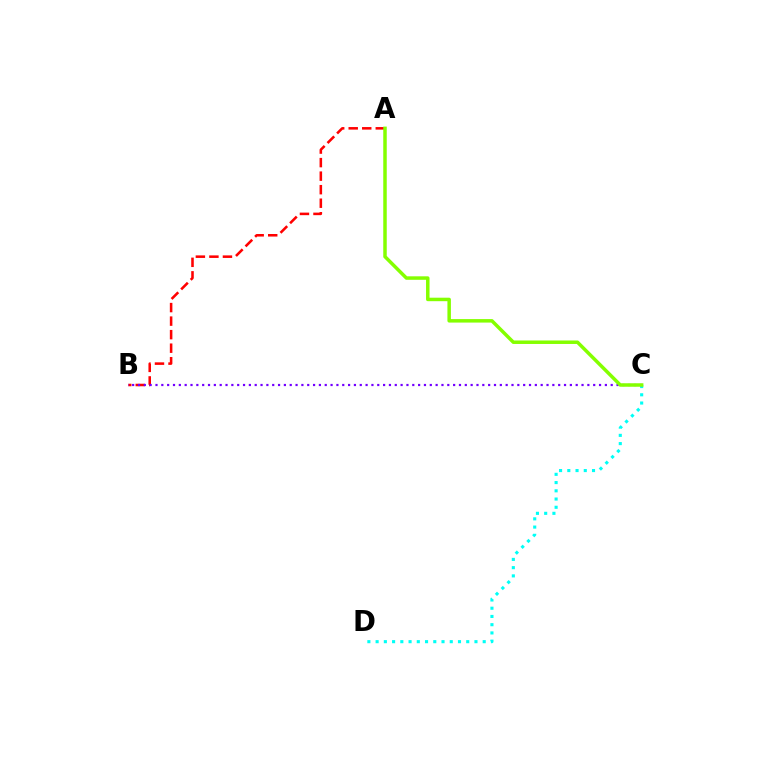{('A', 'B'): [{'color': '#ff0000', 'line_style': 'dashed', 'thickness': 1.84}], ('C', 'D'): [{'color': '#00fff6', 'line_style': 'dotted', 'thickness': 2.24}], ('B', 'C'): [{'color': '#7200ff', 'line_style': 'dotted', 'thickness': 1.59}], ('A', 'C'): [{'color': '#84ff00', 'line_style': 'solid', 'thickness': 2.51}]}